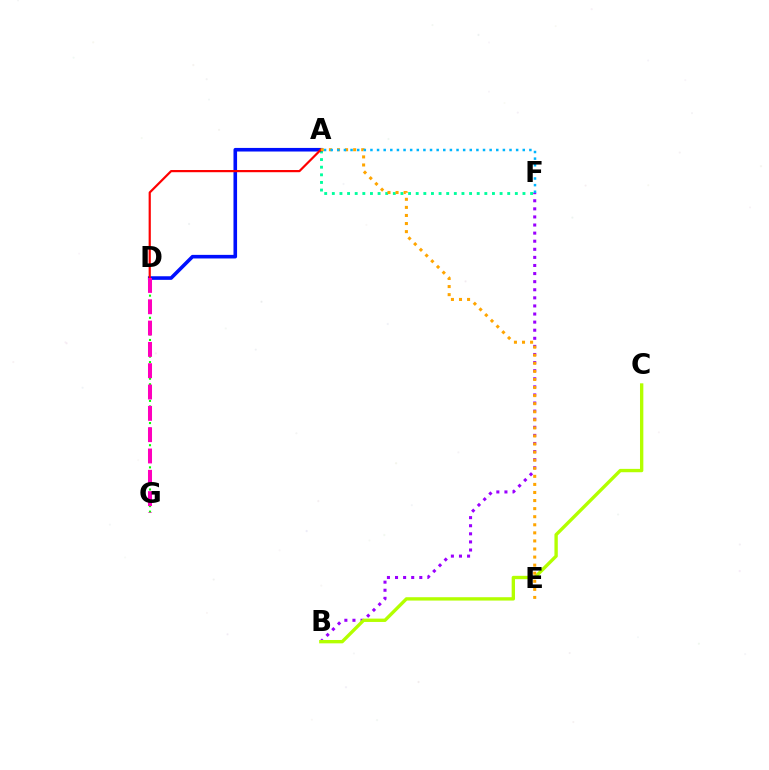{('B', 'F'): [{'color': '#9b00ff', 'line_style': 'dotted', 'thickness': 2.2}], ('A', 'F'): [{'color': '#00ff9d', 'line_style': 'dotted', 'thickness': 2.07}, {'color': '#00b5ff', 'line_style': 'dotted', 'thickness': 1.8}], ('A', 'D'): [{'color': '#0010ff', 'line_style': 'solid', 'thickness': 2.59}, {'color': '#ff0000', 'line_style': 'solid', 'thickness': 1.58}], ('D', 'G'): [{'color': '#08ff00', 'line_style': 'dotted', 'thickness': 1.5}, {'color': '#ff00bd', 'line_style': 'dashed', 'thickness': 2.9}], ('B', 'C'): [{'color': '#b3ff00', 'line_style': 'solid', 'thickness': 2.41}], ('A', 'E'): [{'color': '#ffa500', 'line_style': 'dotted', 'thickness': 2.19}]}